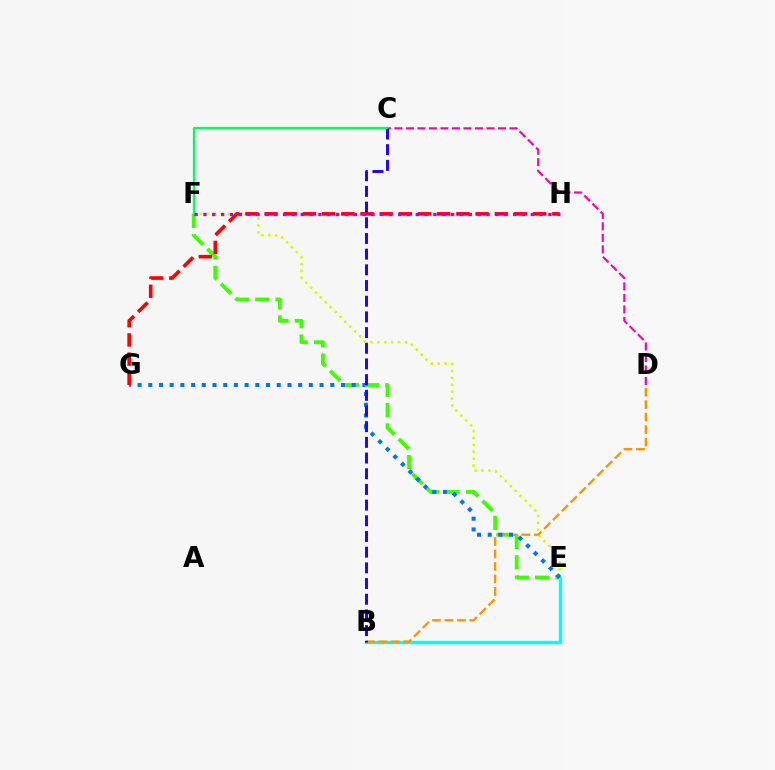{('E', 'F'): [{'color': '#d1ff00', 'line_style': 'dotted', 'thickness': 1.88}, {'color': '#3dff00', 'line_style': 'dashed', 'thickness': 2.76}], ('C', 'D'): [{'color': '#ff00ac', 'line_style': 'dashed', 'thickness': 1.56}], ('B', 'E'): [{'color': '#00fff6', 'line_style': 'solid', 'thickness': 2.44}], ('B', 'D'): [{'color': '#ff9400', 'line_style': 'dashed', 'thickness': 1.7}], ('E', 'G'): [{'color': '#0074ff', 'line_style': 'dotted', 'thickness': 2.91}], ('G', 'H'): [{'color': '#ff0000', 'line_style': 'dashed', 'thickness': 2.61}], ('B', 'C'): [{'color': '#2500ff', 'line_style': 'dashed', 'thickness': 2.13}], ('C', 'F'): [{'color': '#00ff5c', 'line_style': 'solid', 'thickness': 1.66}], ('F', 'H'): [{'color': '#b900ff', 'line_style': 'dotted', 'thickness': 2.4}]}